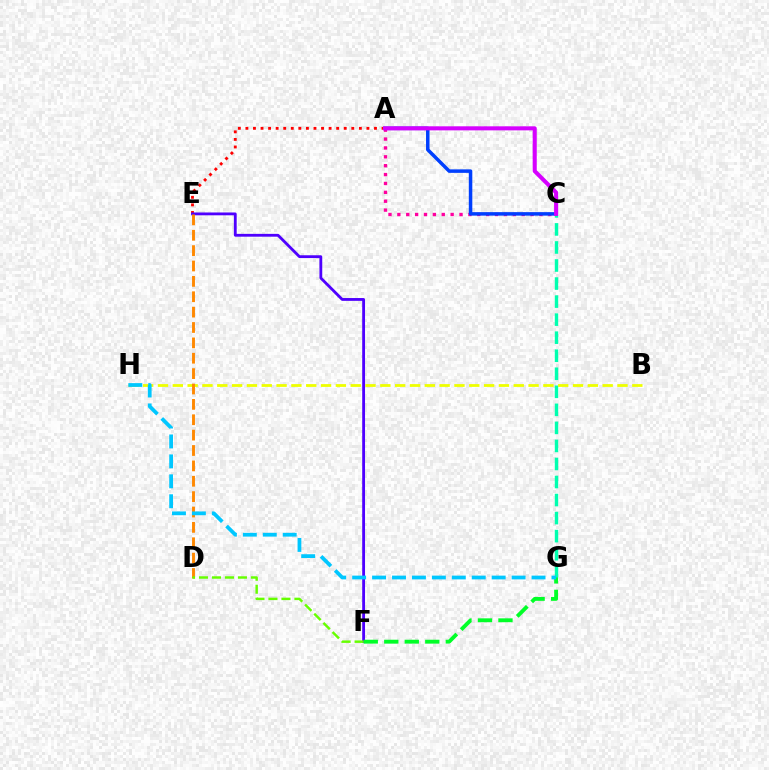{('A', 'E'): [{'color': '#ff0000', 'line_style': 'dotted', 'thickness': 2.06}], ('C', 'G'): [{'color': '#00ffaf', 'line_style': 'dashed', 'thickness': 2.45}], ('E', 'F'): [{'color': '#4f00ff', 'line_style': 'solid', 'thickness': 2.03}], ('B', 'H'): [{'color': '#eeff00', 'line_style': 'dashed', 'thickness': 2.01}], ('A', 'C'): [{'color': '#ff00a0', 'line_style': 'dotted', 'thickness': 2.41}, {'color': '#003fff', 'line_style': 'solid', 'thickness': 2.52}, {'color': '#d600ff', 'line_style': 'solid', 'thickness': 2.92}], ('F', 'G'): [{'color': '#00ff27', 'line_style': 'dashed', 'thickness': 2.79}], ('D', 'E'): [{'color': '#ff8800', 'line_style': 'dashed', 'thickness': 2.09}], ('D', 'F'): [{'color': '#66ff00', 'line_style': 'dashed', 'thickness': 1.76}], ('G', 'H'): [{'color': '#00c7ff', 'line_style': 'dashed', 'thickness': 2.71}]}